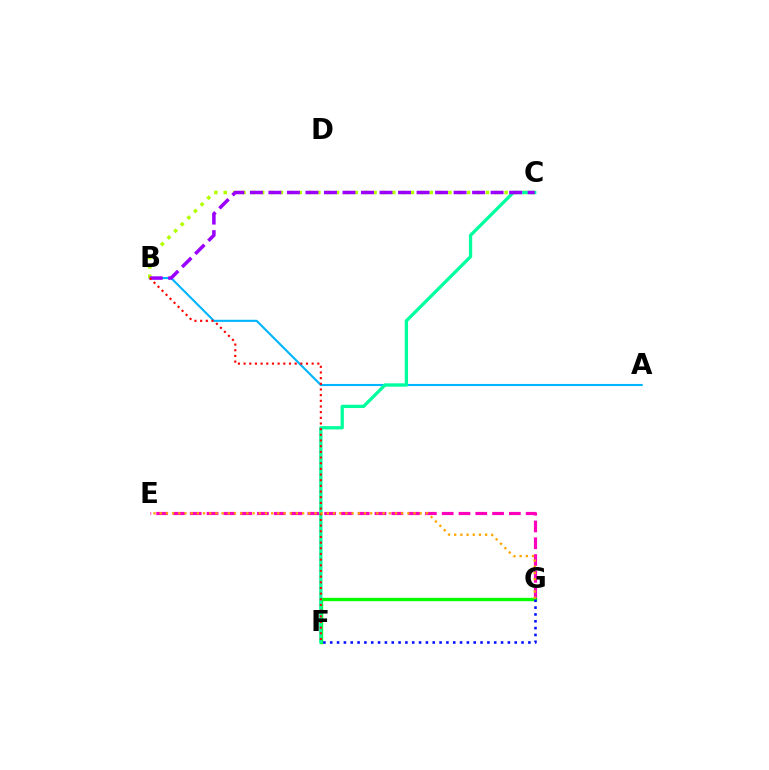{('A', 'B'): [{'color': '#00b5ff', 'line_style': 'solid', 'thickness': 1.51}], ('B', 'C'): [{'color': '#b3ff00', 'line_style': 'dotted', 'thickness': 2.54}, {'color': '#9b00ff', 'line_style': 'dashed', 'thickness': 2.52}], ('E', 'G'): [{'color': '#ff00bd', 'line_style': 'dashed', 'thickness': 2.28}, {'color': '#ffa500', 'line_style': 'dotted', 'thickness': 1.68}], ('F', 'G'): [{'color': '#08ff00', 'line_style': 'solid', 'thickness': 2.42}, {'color': '#0010ff', 'line_style': 'dotted', 'thickness': 1.86}], ('C', 'F'): [{'color': '#00ff9d', 'line_style': 'solid', 'thickness': 2.37}], ('B', 'F'): [{'color': '#ff0000', 'line_style': 'dotted', 'thickness': 1.54}]}